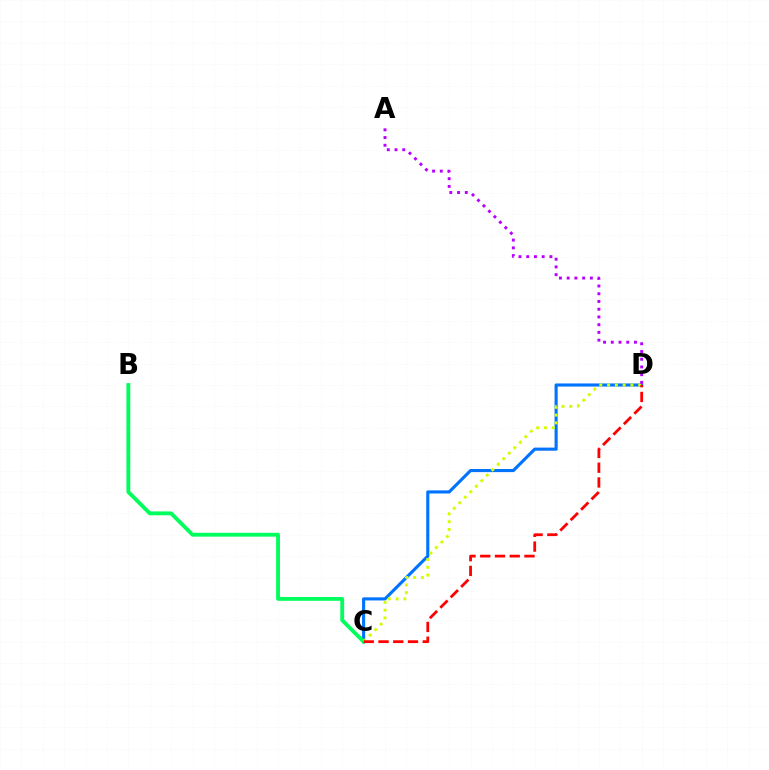{('C', 'D'): [{'color': '#0074ff', 'line_style': 'solid', 'thickness': 2.24}, {'color': '#d1ff00', 'line_style': 'dotted', 'thickness': 2.11}, {'color': '#ff0000', 'line_style': 'dashed', 'thickness': 2.0}], ('B', 'C'): [{'color': '#00ff5c', 'line_style': 'solid', 'thickness': 2.77}], ('A', 'D'): [{'color': '#b900ff', 'line_style': 'dotted', 'thickness': 2.1}]}